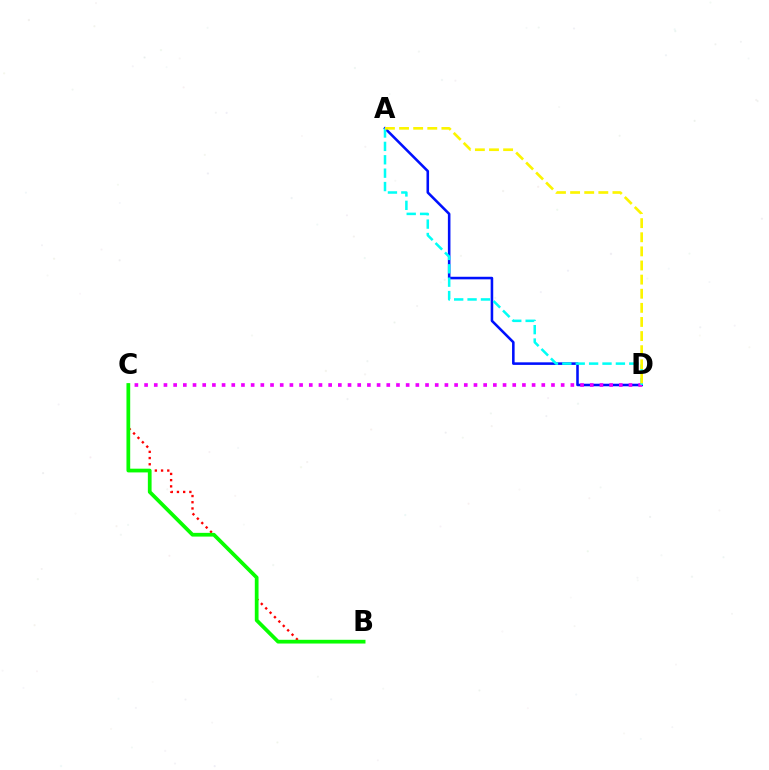{('B', 'C'): [{'color': '#ff0000', 'line_style': 'dotted', 'thickness': 1.69}, {'color': '#08ff00', 'line_style': 'solid', 'thickness': 2.69}], ('A', 'D'): [{'color': '#0010ff', 'line_style': 'solid', 'thickness': 1.85}, {'color': '#00fff6', 'line_style': 'dashed', 'thickness': 1.82}, {'color': '#fcf500', 'line_style': 'dashed', 'thickness': 1.92}], ('C', 'D'): [{'color': '#ee00ff', 'line_style': 'dotted', 'thickness': 2.63}]}